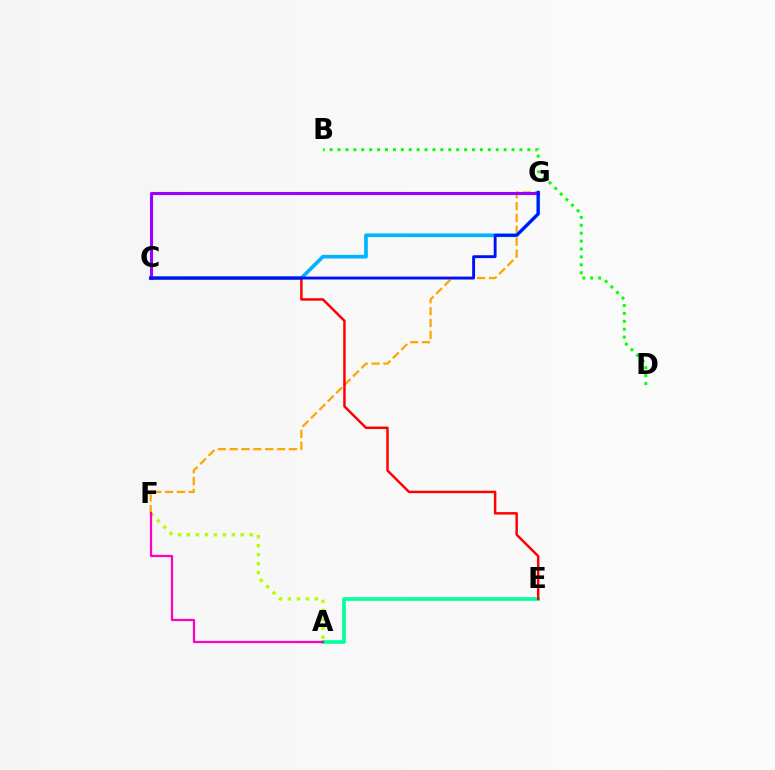{('B', 'D'): [{'color': '#08ff00', 'line_style': 'dotted', 'thickness': 2.15}], ('F', 'G'): [{'color': '#ffa500', 'line_style': 'dashed', 'thickness': 1.61}], ('A', 'F'): [{'color': '#b3ff00', 'line_style': 'dotted', 'thickness': 2.44}, {'color': '#ff00bd', 'line_style': 'solid', 'thickness': 1.62}], ('C', 'G'): [{'color': '#00b5ff', 'line_style': 'solid', 'thickness': 2.66}, {'color': '#9b00ff', 'line_style': 'solid', 'thickness': 2.22}, {'color': '#0010ff', 'line_style': 'solid', 'thickness': 2.07}], ('A', 'E'): [{'color': '#00ff9d', 'line_style': 'solid', 'thickness': 2.61}], ('C', 'E'): [{'color': '#ff0000', 'line_style': 'solid', 'thickness': 1.78}]}